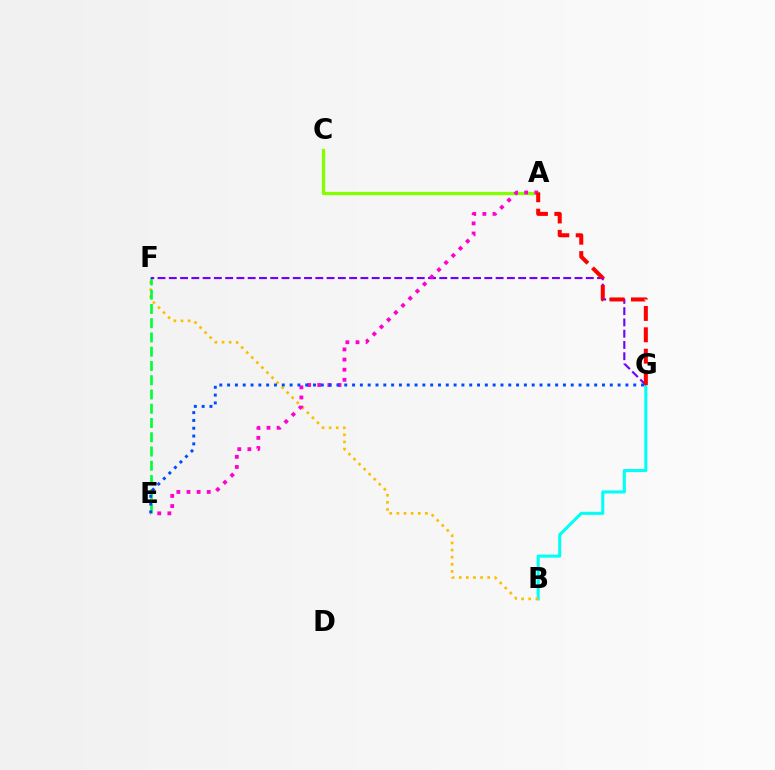{('B', 'G'): [{'color': '#00fff6', 'line_style': 'solid', 'thickness': 2.21}], ('B', 'F'): [{'color': '#ffbd00', 'line_style': 'dotted', 'thickness': 1.93}], ('E', 'F'): [{'color': '#00ff39', 'line_style': 'dashed', 'thickness': 1.94}], ('A', 'C'): [{'color': '#84ff00', 'line_style': 'solid', 'thickness': 2.36}], ('F', 'G'): [{'color': '#7200ff', 'line_style': 'dashed', 'thickness': 1.53}], ('A', 'E'): [{'color': '#ff00cf', 'line_style': 'dotted', 'thickness': 2.75}], ('A', 'G'): [{'color': '#ff0000', 'line_style': 'dashed', 'thickness': 2.9}], ('E', 'G'): [{'color': '#004bff', 'line_style': 'dotted', 'thickness': 2.12}]}